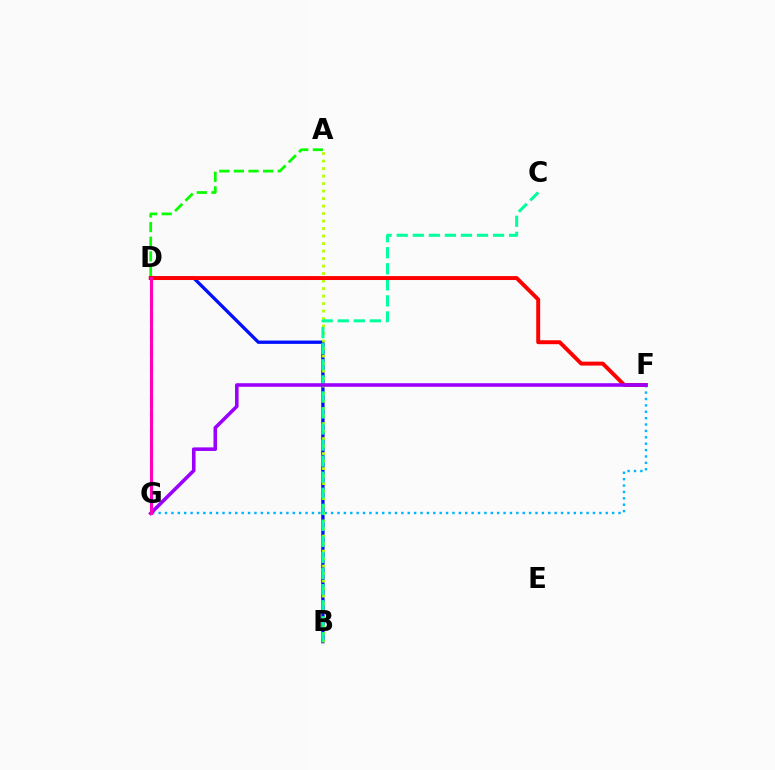{('D', 'G'): [{'color': '#ffa500', 'line_style': 'dashed', 'thickness': 2.27}, {'color': '#ff00bd', 'line_style': 'solid', 'thickness': 2.18}], ('B', 'D'): [{'color': '#0010ff', 'line_style': 'solid', 'thickness': 2.39}], ('A', 'D'): [{'color': '#08ff00', 'line_style': 'dashed', 'thickness': 1.99}], ('F', 'G'): [{'color': '#00b5ff', 'line_style': 'dotted', 'thickness': 1.74}, {'color': '#9b00ff', 'line_style': 'solid', 'thickness': 2.57}], ('A', 'B'): [{'color': '#b3ff00', 'line_style': 'dotted', 'thickness': 2.04}], ('B', 'C'): [{'color': '#00ff9d', 'line_style': 'dashed', 'thickness': 2.18}], ('D', 'F'): [{'color': '#ff0000', 'line_style': 'solid', 'thickness': 2.83}]}